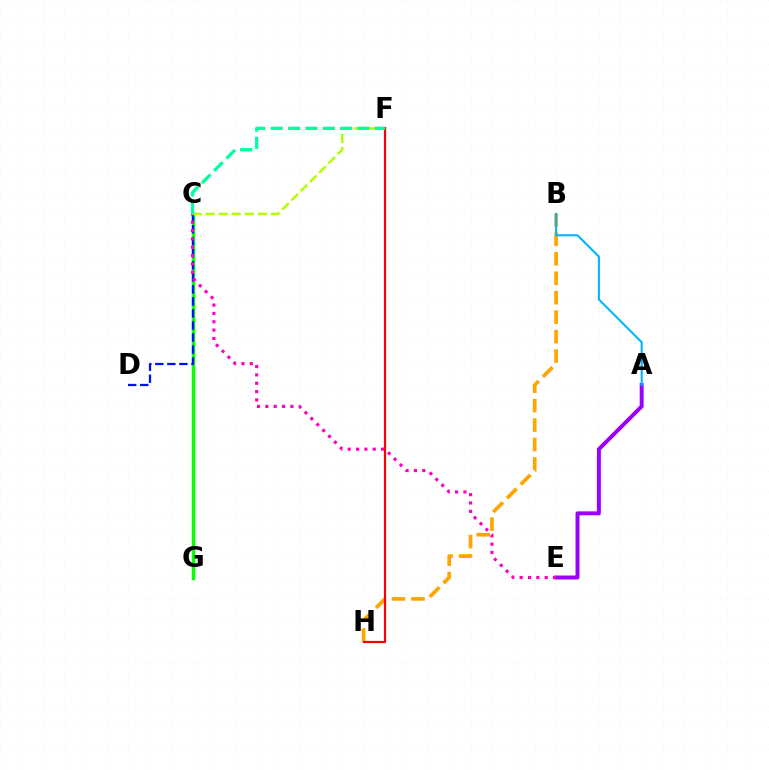{('C', 'G'): [{'color': '#08ff00', 'line_style': 'solid', 'thickness': 2.48}], ('B', 'H'): [{'color': '#ffa500', 'line_style': 'dashed', 'thickness': 2.64}], ('C', 'D'): [{'color': '#0010ff', 'line_style': 'dashed', 'thickness': 1.63}], ('A', 'E'): [{'color': '#9b00ff', 'line_style': 'solid', 'thickness': 2.85}], ('F', 'H'): [{'color': '#ff0000', 'line_style': 'solid', 'thickness': 1.58}], ('C', 'E'): [{'color': '#ff00bd', 'line_style': 'dotted', 'thickness': 2.27}], ('C', 'F'): [{'color': '#b3ff00', 'line_style': 'dashed', 'thickness': 1.78}, {'color': '#00ff9d', 'line_style': 'dashed', 'thickness': 2.36}], ('A', 'B'): [{'color': '#00b5ff', 'line_style': 'solid', 'thickness': 1.51}]}